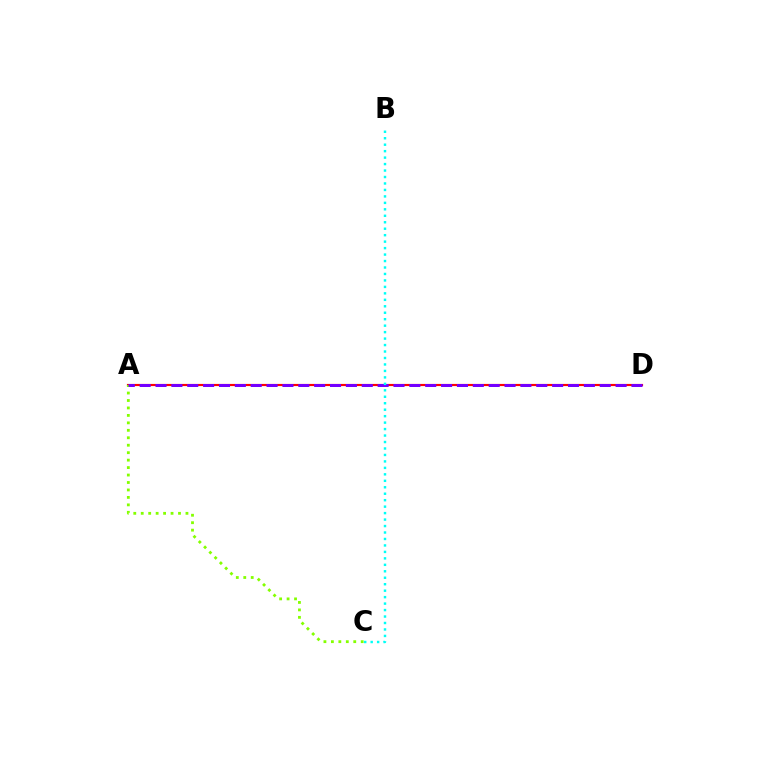{('A', 'D'): [{'color': '#ff0000', 'line_style': 'solid', 'thickness': 1.56}, {'color': '#7200ff', 'line_style': 'dashed', 'thickness': 2.16}], ('A', 'C'): [{'color': '#84ff00', 'line_style': 'dotted', 'thickness': 2.03}], ('B', 'C'): [{'color': '#00fff6', 'line_style': 'dotted', 'thickness': 1.76}]}